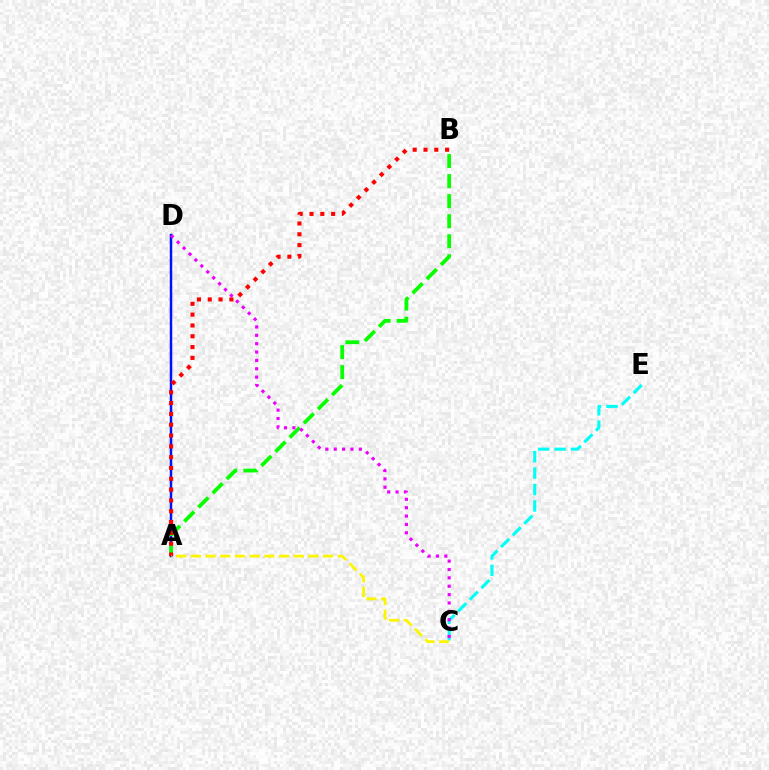{('C', 'E'): [{'color': '#00fff6', 'line_style': 'dashed', 'thickness': 2.23}], ('A', 'D'): [{'color': '#0010ff', 'line_style': 'solid', 'thickness': 1.78}], ('A', 'B'): [{'color': '#08ff00', 'line_style': 'dashed', 'thickness': 2.72}, {'color': '#ff0000', 'line_style': 'dotted', 'thickness': 2.94}], ('C', 'D'): [{'color': '#ee00ff', 'line_style': 'dotted', 'thickness': 2.27}], ('A', 'C'): [{'color': '#fcf500', 'line_style': 'dashed', 'thickness': 2.0}]}